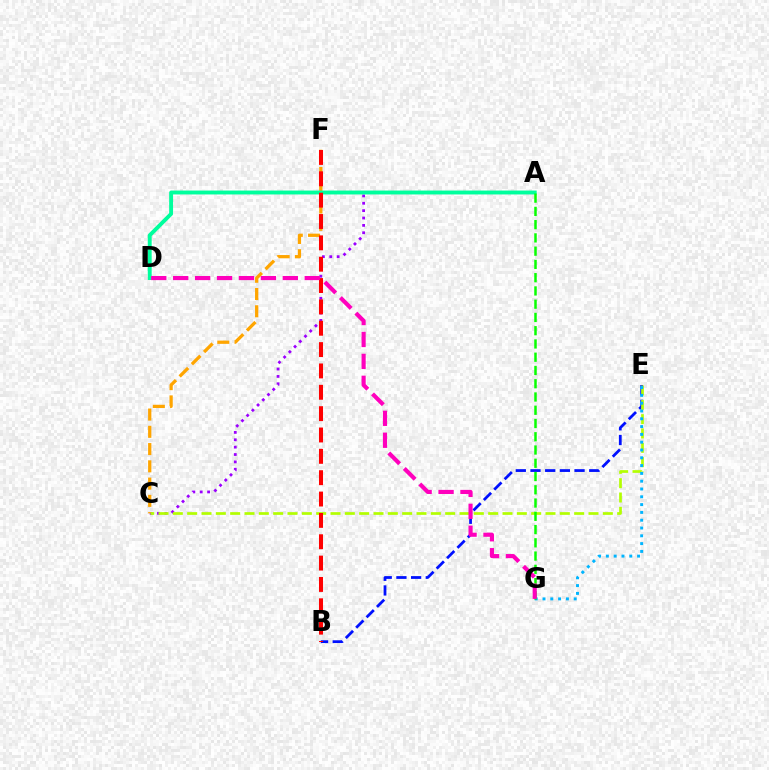{('A', 'C'): [{'color': '#9b00ff', 'line_style': 'dotted', 'thickness': 2.0}], ('C', 'F'): [{'color': '#ffa500', 'line_style': 'dashed', 'thickness': 2.35}], ('B', 'E'): [{'color': '#0010ff', 'line_style': 'dashed', 'thickness': 1.99}], ('C', 'E'): [{'color': '#b3ff00', 'line_style': 'dashed', 'thickness': 1.95}], ('E', 'G'): [{'color': '#00b5ff', 'line_style': 'dotted', 'thickness': 2.12}], ('A', 'D'): [{'color': '#00ff9d', 'line_style': 'solid', 'thickness': 2.8}], ('A', 'G'): [{'color': '#08ff00', 'line_style': 'dashed', 'thickness': 1.8}], ('B', 'F'): [{'color': '#ff0000', 'line_style': 'dashed', 'thickness': 2.9}], ('D', 'G'): [{'color': '#ff00bd', 'line_style': 'dashed', 'thickness': 2.98}]}